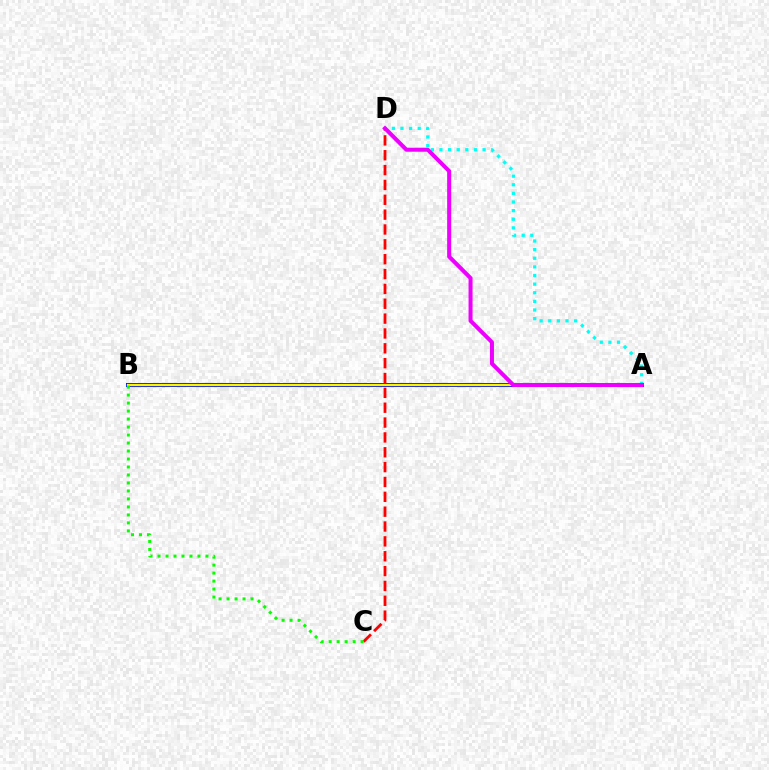{('A', 'B'): [{'color': '#0010ff', 'line_style': 'solid', 'thickness': 2.9}, {'color': '#fcf500', 'line_style': 'solid', 'thickness': 1.67}], ('C', 'D'): [{'color': '#ff0000', 'line_style': 'dashed', 'thickness': 2.02}], ('A', 'D'): [{'color': '#00fff6', 'line_style': 'dotted', 'thickness': 2.34}, {'color': '#ee00ff', 'line_style': 'solid', 'thickness': 2.9}], ('B', 'C'): [{'color': '#08ff00', 'line_style': 'dotted', 'thickness': 2.17}]}